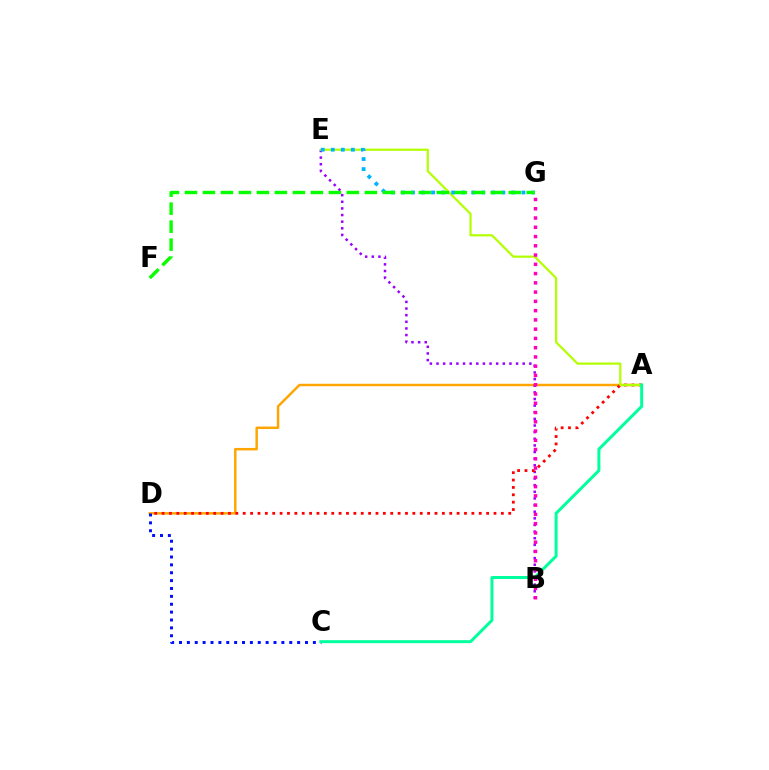{('A', 'D'): [{'color': '#ffa500', 'line_style': 'solid', 'thickness': 1.76}, {'color': '#ff0000', 'line_style': 'dotted', 'thickness': 2.0}], ('B', 'E'): [{'color': '#9b00ff', 'line_style': 'dotted', 'thickness': 1.8}], ('C', 'D'): [{'color': '#0010ff', 'line_style': 'dotted', 'thickness': 2.14}], ('A', 'E'): [{'color': '#b3ff00', 'line_style': 'solid', 'thickness': 1.58}], ('E', 'G'): [{'color': '#00b5ff', 'line_style': 'dotted', 'thickness': 2.73}], ('B', 'G'): [{'color': '#ff00bd', 'line_style': 'dotted', 'thickness': 2.52}], ('A', 'C'): [{'color': '#00ff9d', 'line_style': 'solid', 'thickness': 2.14}], ('F', 'G'): [{'color': '#08ff00', 'line_style': 'dashed', 'thickness': 2.44}]}